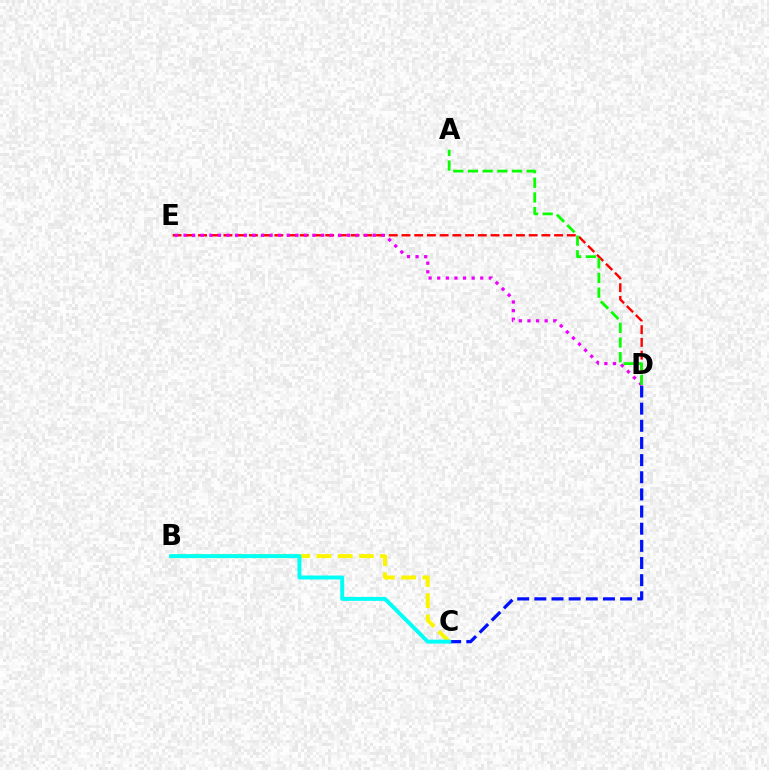{('C', 'D'): [{'color': '#0010ff', 'line_style': 'dashed', 'thickness': 2.33}], ('B', 'C'): [{'color': '#fcf500', 'line_style': 'dashed', 'thickness': 2.88}, {'color': '#00fff6', 'line_style': 'solid', 'thickness': 2.84}], ('D', 'E'): [{'color': '#ff0000', 'line_style': 'dashed', 'thickness': 1.73}, {'color': '#ee00ff', 'line_style': 'dotted', 'thickness': 2.34}], ('A', 'D'): [{'color': '#08ff00', 'line_style': 'dashed', 'thickness': 1.99}]}